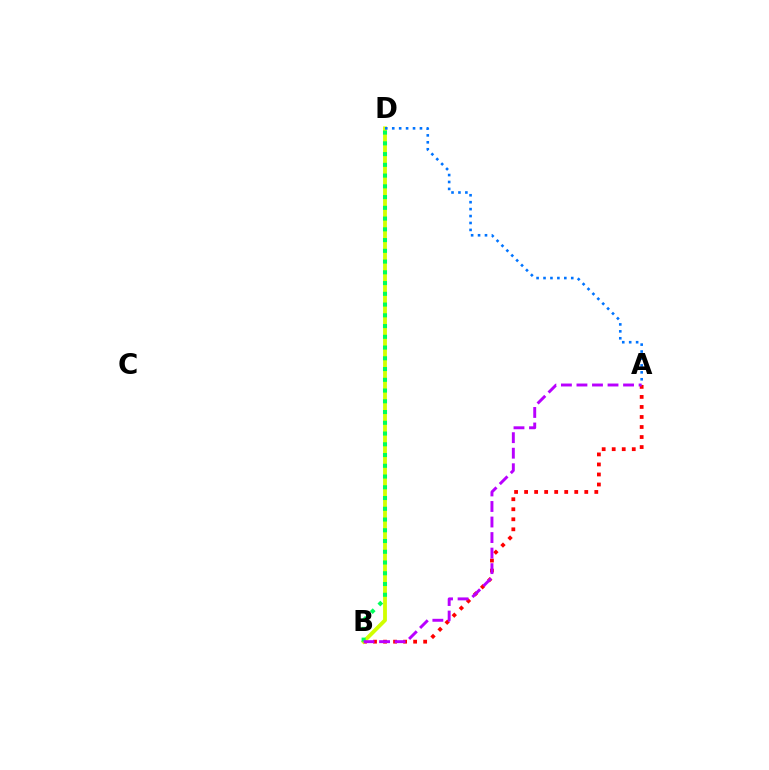{('A', 'B'): [{'color': '#ff0000', 'line_style': 'dotted', 'thickness': 2.72}, {'color': '#b900ff', 'line_style': 'dashed', 'thickness': 2.11}], ('B', 'D'): [{'color': '#d1ff00', 'line_style': 'solid', 'thickness': 2.75}, {'color': '#00ff5c', 'line_style': 'dotted', 'thickness': 2.92}], ('A', 'D'): [{'color': '#0074ff', 'line_style': 'dotted', 'thickness': 1.88}]}